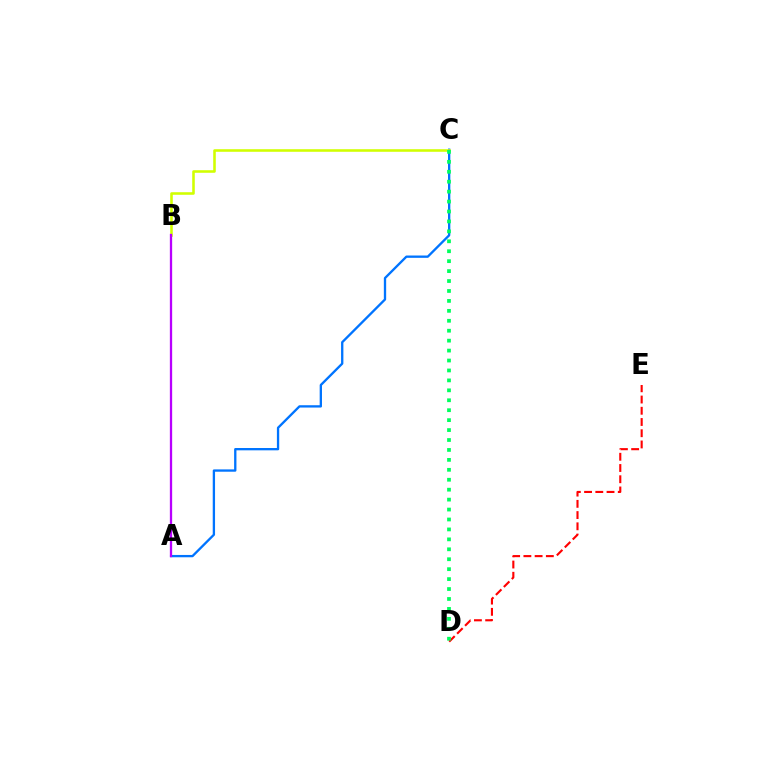{('A', 'C'): [{'color': '#0074ff', 'line_style': 'solid', 'thickness': 1.67}], ('B', 'C'): [{'color': '#d1ff00', 'line_style': 'solid', 'thickness': 1.85}], ('D', 'E'): [{'color': '#ff0000', 'line_style': 'dashed', 'thickness': 1.53}], ('A', 'B'): [{'color': '#b900ff', 'line_style': 'solid', 'thickness': 1.65}], ('C', 'D'): [{'color': '#00ff5c', 'line_style': 'dotted', 'thickness': 2.7}]}